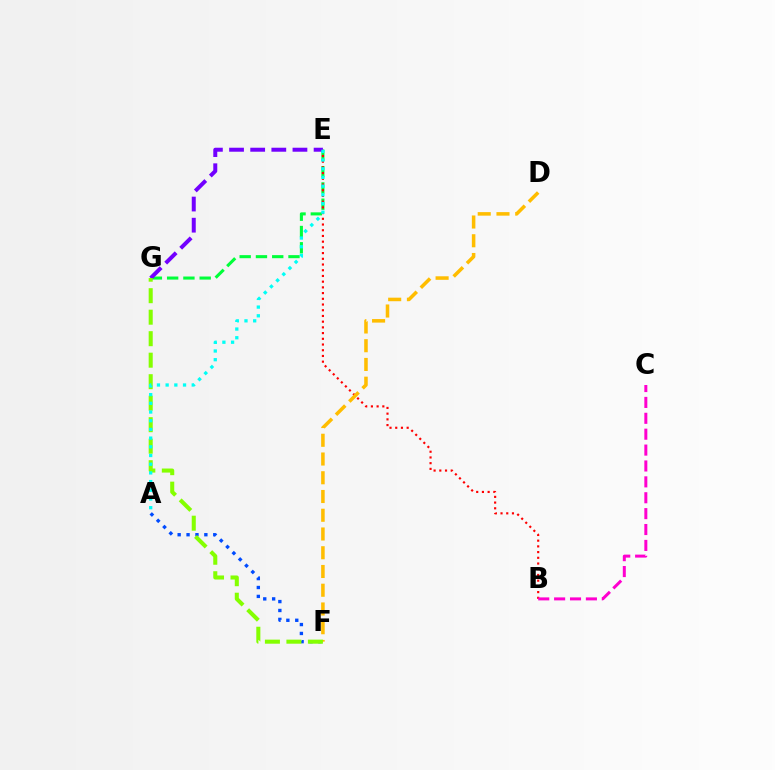{('E', 'G'): [{'color': '#00ff39', 'line_style': 'dashed', 'thickness': 2.21}, {'color': '#7200ff', 'line_style': 'dashed', 'thickness': 2.87}], ('B', 'E'): [{'color': '#ff0000', 'line_style': 'dotted', 'thickness': 1.55}], ('A', 'F'): [{'color': '#004bff', 'line_style': 'dotted', 'thickness': 2.42}], ('B', 'C'): [{'color': '#ff00cf', 'line_style': 'dashed', 'thickness': 2.16}], ('D', 'F'): [{'color': '#ffbd00', 'line_style': 'dashed', 'thickness': 2.55}], ('F', 'G'): [{'color': '#84ff00', 'line_style': 'dashed', 'thickness': 2.92}], ('A', 'E'): [{'color': '#00fff6', 'line_style': 'dotted', 'thickness': 2.36}]}